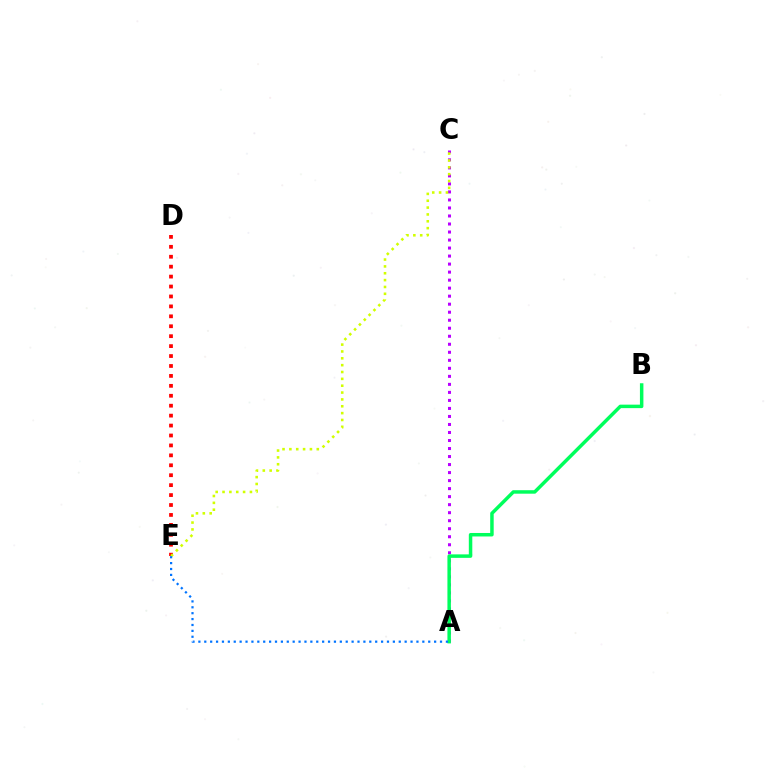{('A', 'C'): [{'color': '#b900ff', 'line_style': 'dotted', 'thickness': 2.18}], ('D', 'E'): [{'color': '#ff0000', 'line_style': 'dotted', 'thickness': 2.7}], ('C', 'E'): [{'color': '#d1ff00', 'line_style': 'dotted', 'thickness': 1.86}], ('A', 'B'): [{'color': '#00ff5c', 'line_style': 'solid', 'thickness': 2.51}], ('A', 'E'): [{'color': '#0074ff', 'line_style': 'dotted', 'thickness': 1.6}]}